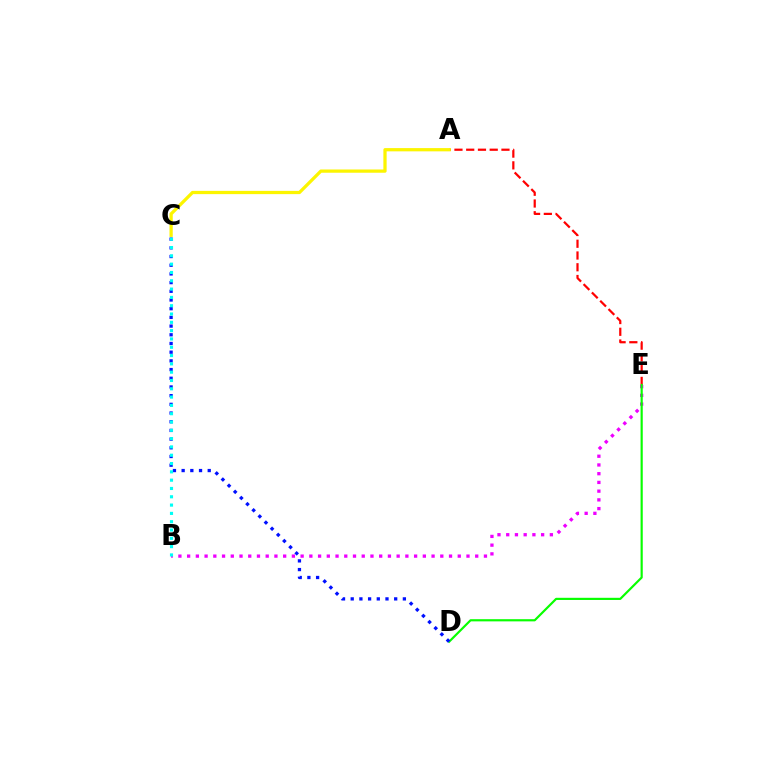{('A', 'E'): [{'color': '#ff0000', 'line_style': 'dashed', 'thickness': 1.6}], ('B', 'E'): [{'color': '#ee00ff', 'line_style': 'dotted', 'thickness': 2.37}], ('D', 'E'): [{'color': '#08ff00', 'line_style': 'solid', 'thickness': 1.57}], ('A', 'C'): [{'color': '#fcf500', 'line_style': 'solid', 'thickness': 2.34}], ('C', 'D'): [{'color': '#0010ff', 'line_style': 'dotted', 'thickness': 2.36}], ('B', 'C'): [{'color': '#00fff6', 'line_style': 'dotted', 'thickness': 2.26}]}